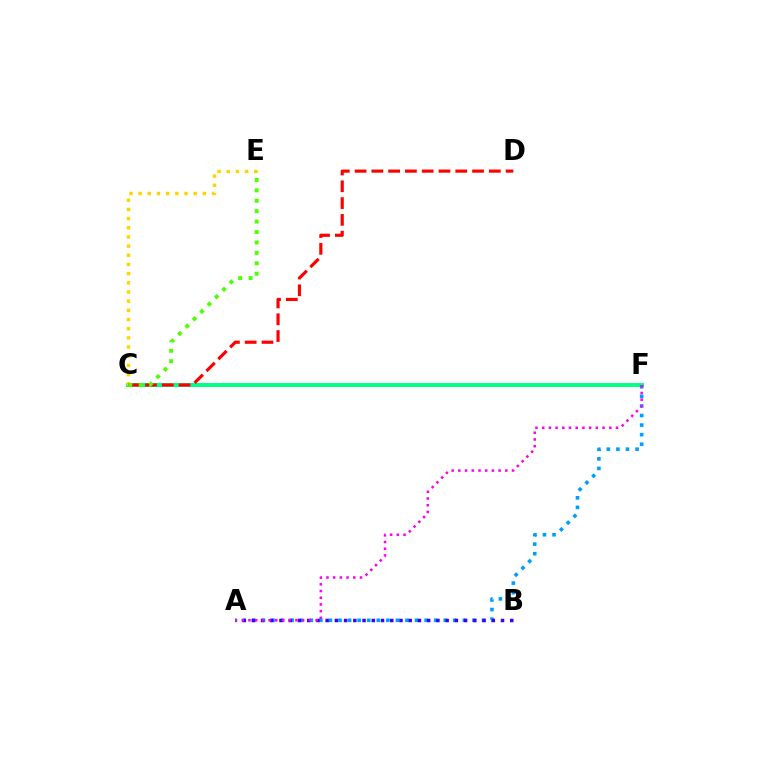{('C', 'F'): [{'color': '#00ff86', 'line_style': 'solid', 'thickness': 2.85}], ('A', 'F'): [{'color': '#009eff', 'line_style': 'dotted', 'thickness': 2.6}, {'color': '#ff00ed', 'line_style': 'dotted', 'thickness': 1.82}], ('C', 'E'): [{'color': '#ffd500', 'line_style': 'dotted', 'thickness': 2.49}, {'color': '#4fff00', 'line_style': 'dotted', 'thickness': 2.83}], ('C', 'D'): [{'color': '#ff0000', 'line_style': 'dashed', 'thickness': 2.28}], ('A', 'B'): [{'color': '#3700ff', 'line_style': 'dotted', 'thickness': 2.51}]}